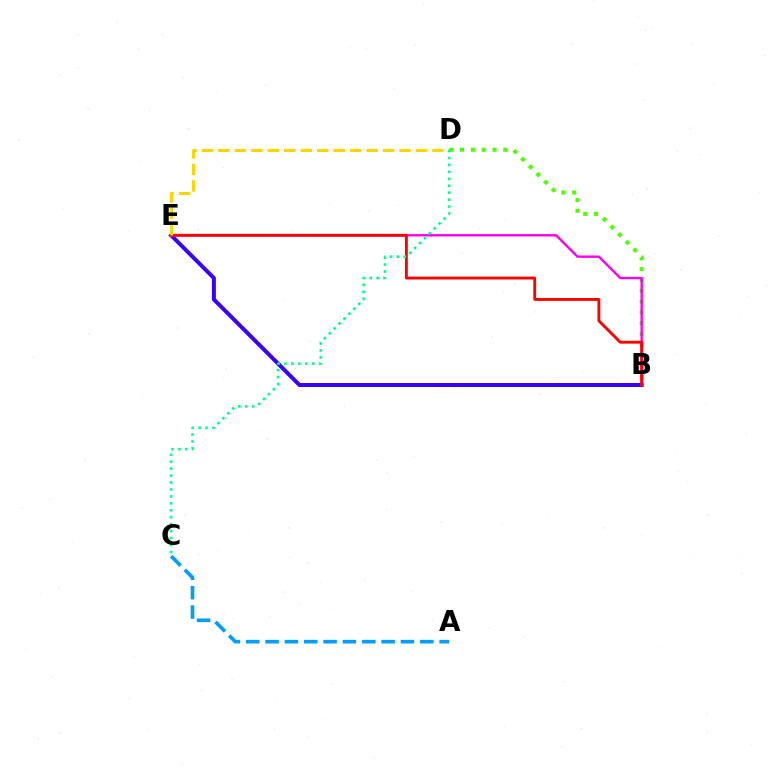{('B', 'D'): [{'color': '#4fff00', 'line_style': 'dotted', 'thickness': 2.94}], ('B', 'E'): [{'color': '#3700ff', 'line_style': 'solid', 'thickness': 2.86}, {'color': '#ff00ed', 'line_style': 'solid', 'thickness': 1.71}, {'color': '#ff0000', 'line_style': 'solid', 'thickness': 2.06}], ('D', 'E'): [{'color': '#ffd500', 'line_style': 'dashed', 'thickness': 2.24}], ('A', 'C'): [{'color': '#009eff', 'line_style': 'dashed', 'thickness': 2.63}], ('C', 'D'): [{'color': '#00ff86', 'line_style': 'dotted', 'thickness': 1.89}]}